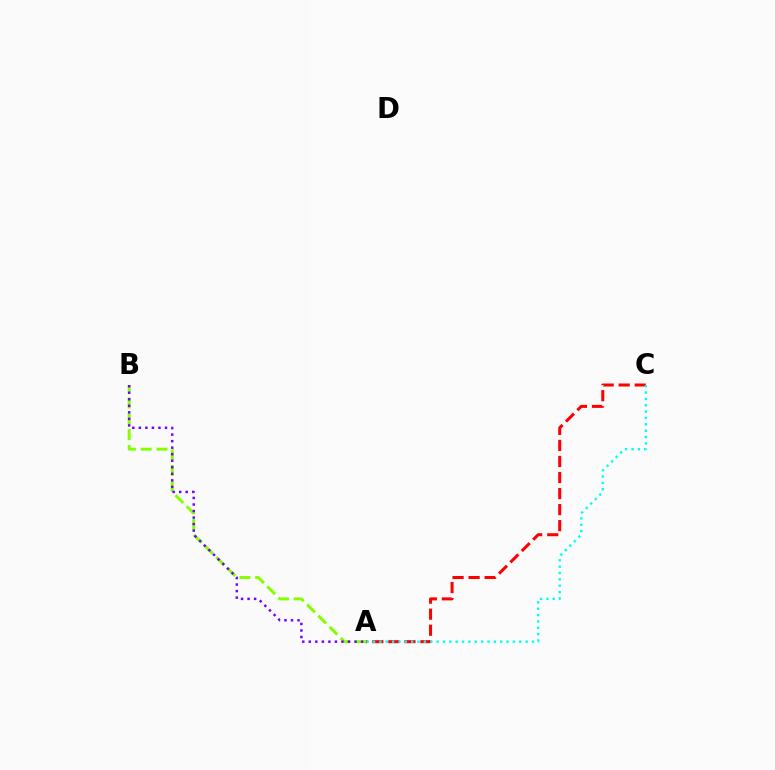{('A', 'B'): [{'color': '#84ff00', 'line_style': 'dashed', 'thickness': 2.14}, {'color': '#7200ff', 'line_style': 'dotted', 'thickness': 1.77}], ('A', 'C'): [{'color': '#ff0000', 'line_style': 'dashed', 'thickness': 2.18}, {'color': '#00fff6', 'line_style': 'dotted', 'thickness': 1.73}]}